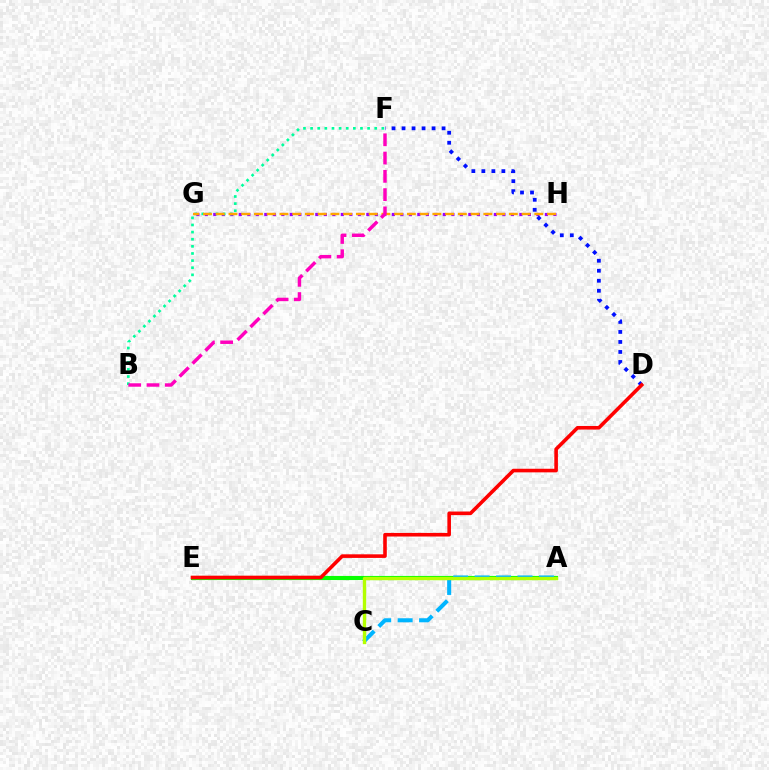{('G', 'H'): [{'color': '#9b00ff', 'line_style': 'dotted', 'thickness': 2.31}, {'color': '#ffa500', 'line_style': 'dashed', 'thickness': 1.73}], ('B', 'F'): [{'color': '#00ff9d', 'line_style': 'dotted', 'thickness': 1.94}, {'color': '#ff00bd', 'line_style': 'dashed', 'thickness': 2.48}], ('A', 'E'): [{'color': '#08ff00', 'line_style': 'solid', 'thickness': 2.97}], ('D', 'F'): [{'color': '#0010ff', 'line_style': 'dotted', 'thickness': 2.72}], ('A', 'C'): [{'color': '#00b5ff', 'line_style': 'dashed', 'thickness': 2.91}, {'color': '#b3ff00', 'line_style': 'solid', 'thickness': 2.42}], ('D', 'E'): [{'color': '#ff0000', 'line_style': 'solid', 'thickness': 2.59}]}